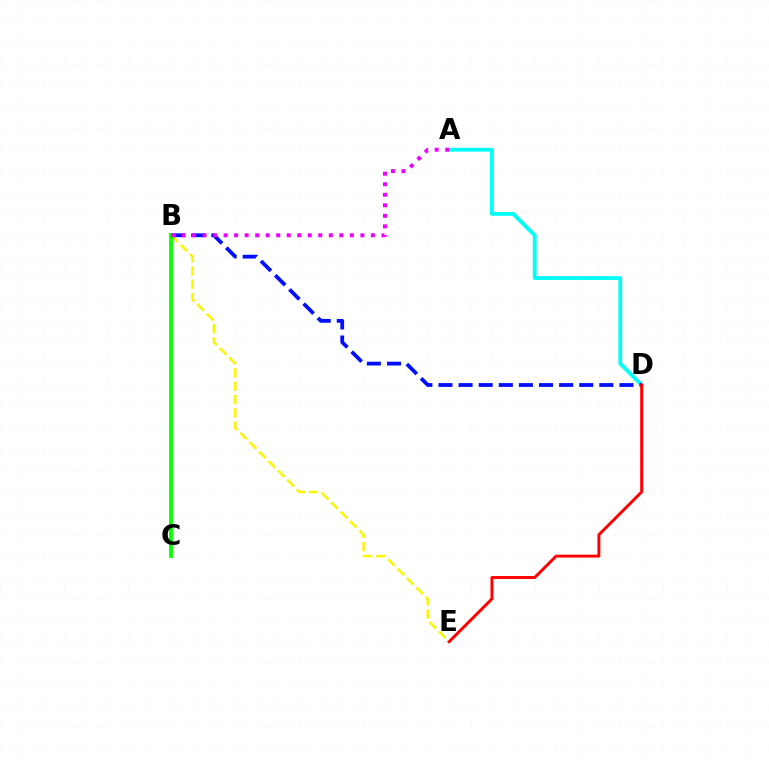{('A', 'D'): [{'color': '#00fff6', 'line_style': 'solid', 'thickness': 2.75}], ('B', 'E'): [{'color': '#fcf500', 'line_style': 'dashed', 'thickness': 1.81}], ('B', 'D'): [{'color': '#0010ff', 'line_style': 'dashed', 'thickness': 2.73}], ('B', 'C'): [{'color': '#08ff00', 'line_style': 'solid', 'thickness': 2.76}], ('A', 'B'): [{'color': '#ee00ff', 'line_style': 'dotted', 'thickness': 2.86}], ('D', 'E'): [{'color': '#ff0000', 'line_style': 'solid', 'thickness': 2.11}]}